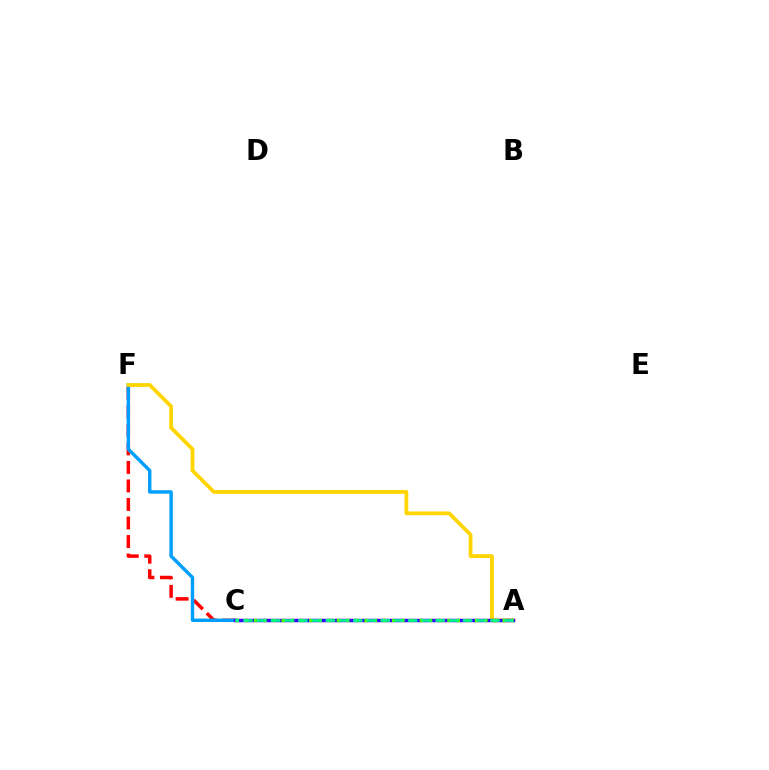{('C', 'F'): [{'color': '#ff0000', 'line_style': 'dashed', 'thickness': 2.52}, {'color': '#009eff', 'line_style': 'solid', 'thickness': 2.46}], ('A', 'F'): [{'color': '#ffd500', 'line_style': 'solid', 'thickness': 2.72}], ('A', 'C'): [{'color': '#ff00ed', 'line_style': 'dashed', 'thickness': 2.12}, {'color': '#3700ff', 'line_style': 'solid', 'thickness': 2.5}, {'color': '#4fff00', 'line_style': 'dotted', 'thickness': 2.5}, {'color': '#00ff86', 'line_style': 'dashed', 'thickness': 1.86}]}